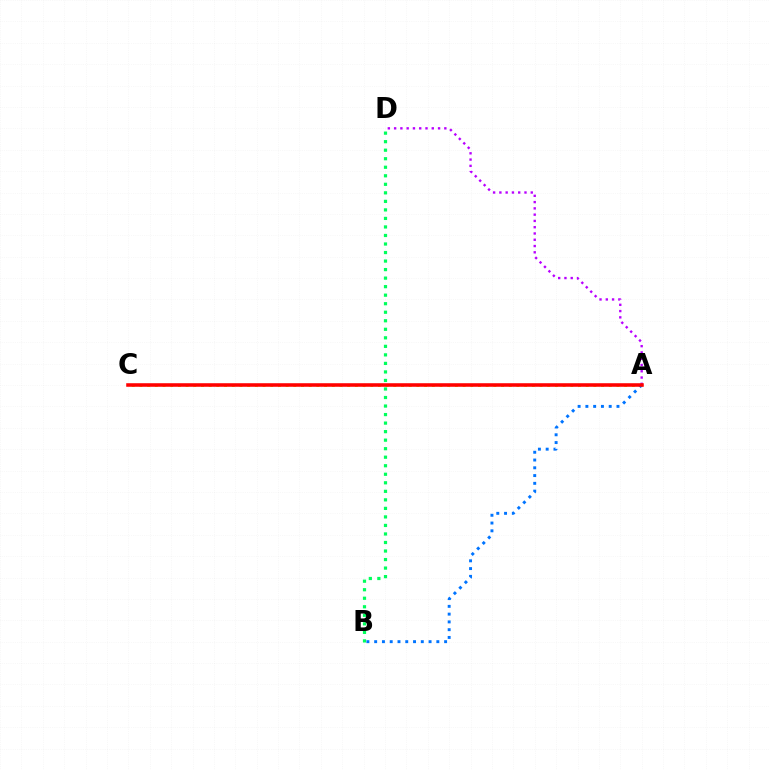{('A', 'C'): [{'color': '#d1ff00', 'line_style': 'dotted', 'thickness': 2.09}, {'color': '#ff0000', 'line_style': 'solid', 'thickness': 2.56}], ('B', 'D'): [{'color': '#00ff5c', 'line_style': 'dotted', 'thickness': 2.32}], ('A', 'D'): [{'color': '#b900ff', 'line_style': 'dotted', 'thickness': 1.71}], ('A', 'B'): [{'color': '#0074ff', 'line_style': 'dotted', 'thickness': 2.11}]}